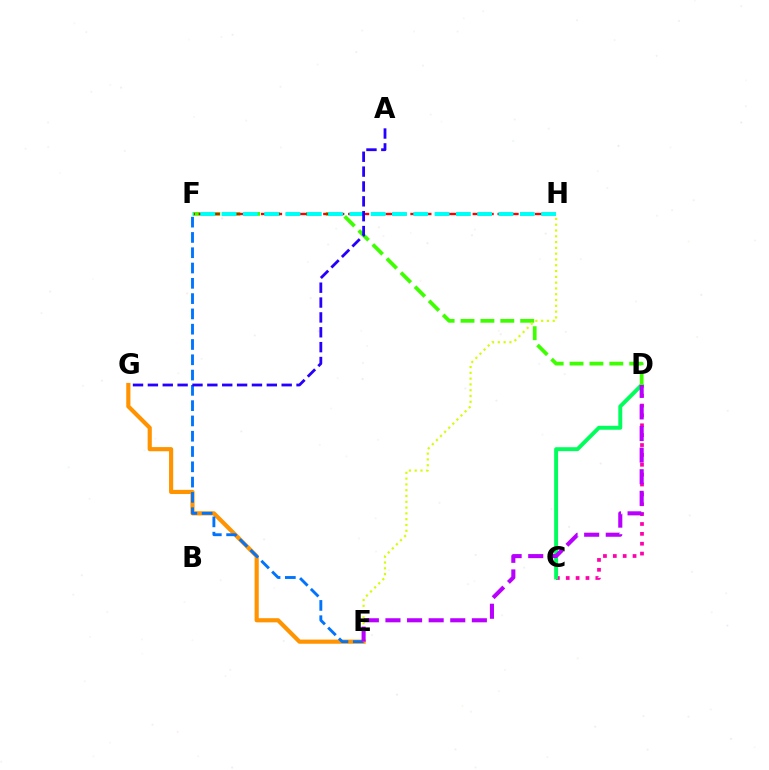{('C', 'D'): [{'color': '#ff00ac', 'line_style': 'dotted', 'thickness': 2.68}, {'color': '#00ff5c', 'line_style': 'solid', 'thickness': 2.83}], ('E', 'G'): [{'color': '#ff9400', 'line_style': 'solid', 'thickness': 2.99}], ('E', 'F'): [{'color': '#0074ff', 'line_style': 'dashed', 'thickness': 2.08}], ('D', 'F'): [{'color': '#3dff00', 'line_style': 'dashed', 'thickness': 2.7}], ('F', 'H'): [{'color': '#ff0000', 'line_style': 'dashed', 'thickness': 1.69}, {'color': '#00fff6', 'line_style': 'dashed', 'thickness': 2.89}], ('E', 'H'): [{'color': '#d1ff00', 'line_style': 'dotted', 'thickness': 1.57}], ('A', 'G'): [{'color': '#2500ff', 'line_style': 'dashed', 'thickness': 2.02}], ('D', 'E'): [{'color': '#b900ff', 'line_style': 'dashed', 'thickness': 2.93}]}